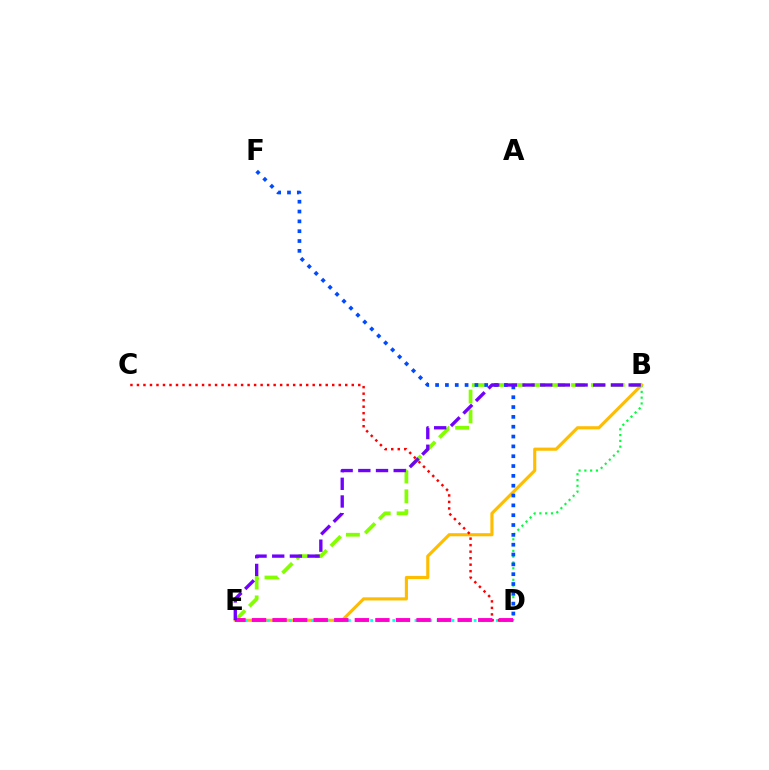{('B', 'D'): [{'color': '#00ff39', 'line_style': 'dotted', 'thickness': 1.57}], ('B', 'E'): [{'color': '#ffbd00', 'line_style': 'solid', 'thickness': 2.25}, {'color': '#84ff00', 'line_style': 'dashed', 'thickness': 2.69}, {'color': '#7200ff', 'line_style': 'dashed', 'thickness': 2.4}], ('D', 'E'): [{'color': '#00fff6', 'line_style': 'dotted', 'thickness': 2.01}, {'color': '#ff00cf', 'line_style': 'dashed', 'thickness': 2.79}], ('D', 'F'): [{'color': '#004bff', 'line_style': 'dotted', 'thickness': 2.67}], ('C', 'D'): [{'color': '#ff0000', 'line_style': 'dotted', 'thickness': 1.77}]}